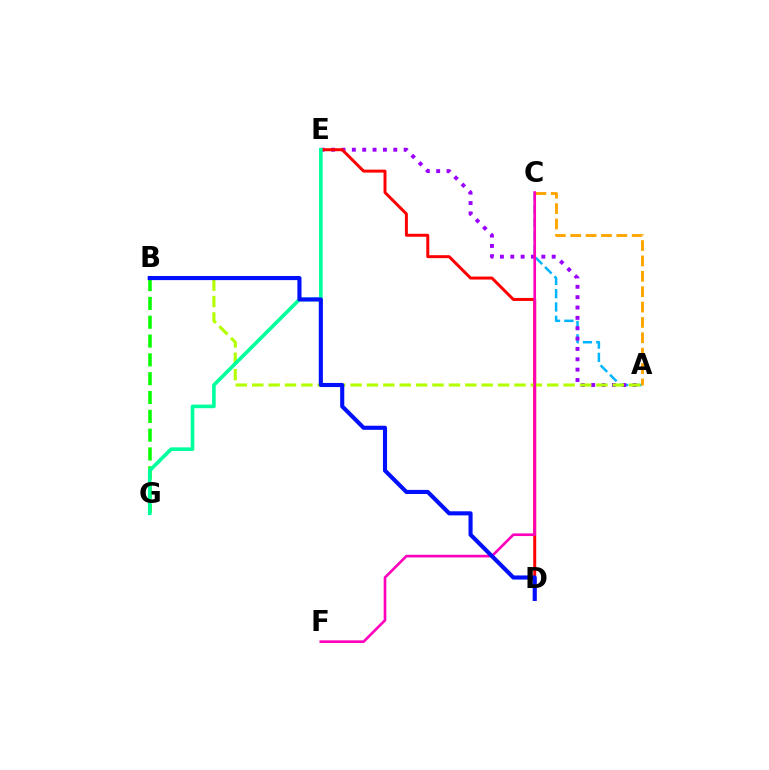{('B', 'G'): [{'color': '#08ff00', 'line_style': 'dashed', 'thickness': 2.56}], ('A', 'C'): [{'color': '#00b5ff', 'line_style': 'dashed', 'thickness': 1.81}, {'color': '#ffa500', 'line_style': 'dashed', 'thickness': 2.09}], ('A', 'E'): [{'color': '#9b00ff', 'line_style': 'dotted', 'thickness': 2.81}], ('D', 'E'): [{'color': '#ff0000', 'line_style': 'solid', 'thickness': 2.14}], ('A', 'B'): [{'color': '#b3ff00', 'line_style': 'dashed', 'thickness': 2.23}], ('C', 'F'): [{'color': '#ff00bd', 'line_style': 'solid', 'thickness': 1.91}], ('E', 'G'): [{'color': '#00ff9d', 'line_style': 'solid', 'thickness': 2.61}], ('B', 'D'): [{'color': '#0010ff', 'line_style': 'solid', 'thickness': 2.96}]}